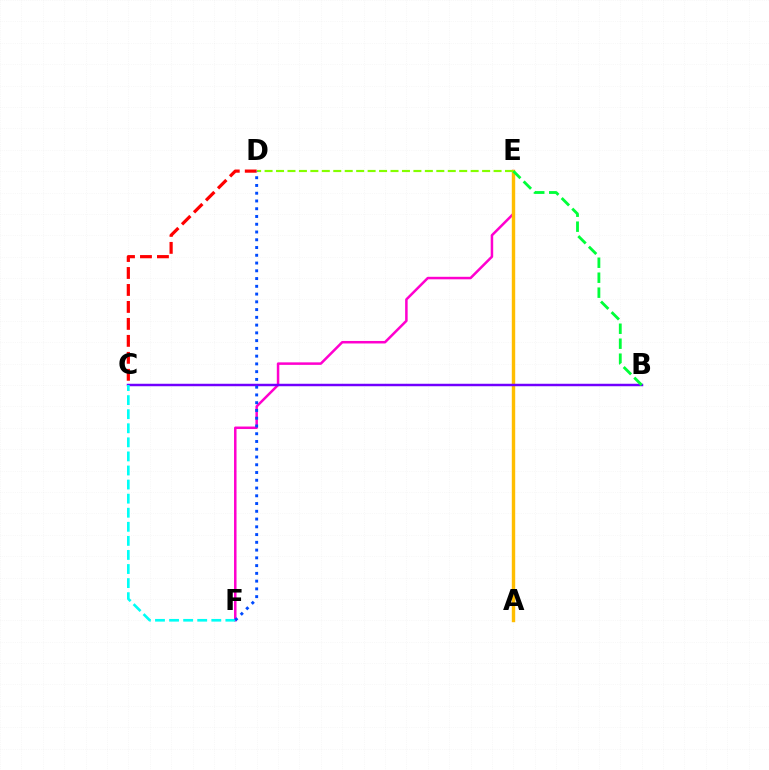{('E', 'F'): [{'color': '#ff00cf', 'line_style': 'solid', 'thickness': 1.81}], ('A', 'E'): [{'color': '#ffbd00', 'line_style': 'solid', 'thickness': 2.45}], ('C', 'D'): [{'color': '#ff0000', 'line_style': 'dashed', 'thickness': 2.31}], ('B', 'C'): [{'color': '#7200ff', 'line_style': 'solid', 'thickness': 1.78}], ('B', 'E'): [{'color': '#00ff39', 'line_style': 'dashed', 'thickness': 2.03}], ('D', 'E'): [{'color': '#84ff00', 'line_style': 'dashed', 'thickness': 1.56}], ('C', 'F'): [{'color': '#00fff6', 'line_style': 'dashed', 'thickness': 1.91}], ('D', 'F'): [{'color': '#004bff', 'line_style': 'dotted', 'thickness': 2.11}]}